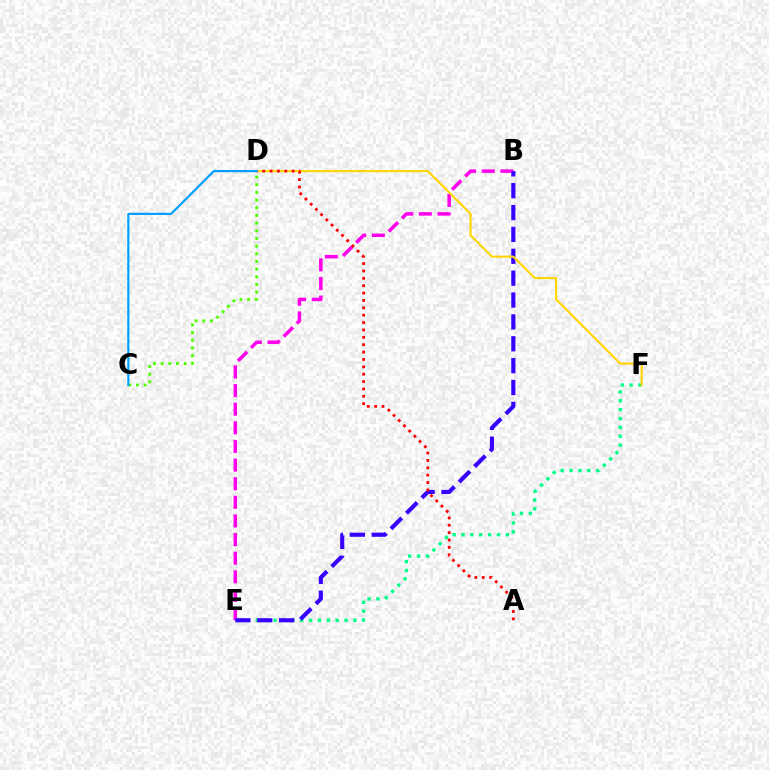{('E', 'F'): [{'color': '#00ff86', 'line_style': 'dotted', 'thickness': 2.41}], ('B', 'E'): [{'color': '#ff00ed', 'line_style': 'dashed', 'thickness': 2.53}, {'color': '#3700ff', 'line_style': 'dashed', 'thickness': 2.97}], ('D', 'F'): [{'color': '#ffd500', 'line_style': 'solid', 'thickness': 1.52}], ('A', 'D'): [{'color': '#ff0000', 'line_style': 'dotted', 'thickness': 2.0}], ('C', 'D'): [{'color': '#4fff00', 'line_style': 'dotted', 'thickness': 2.09}, {'color': '#009eff', 'line_style': 'solid', 'thickness': 1.54}]}